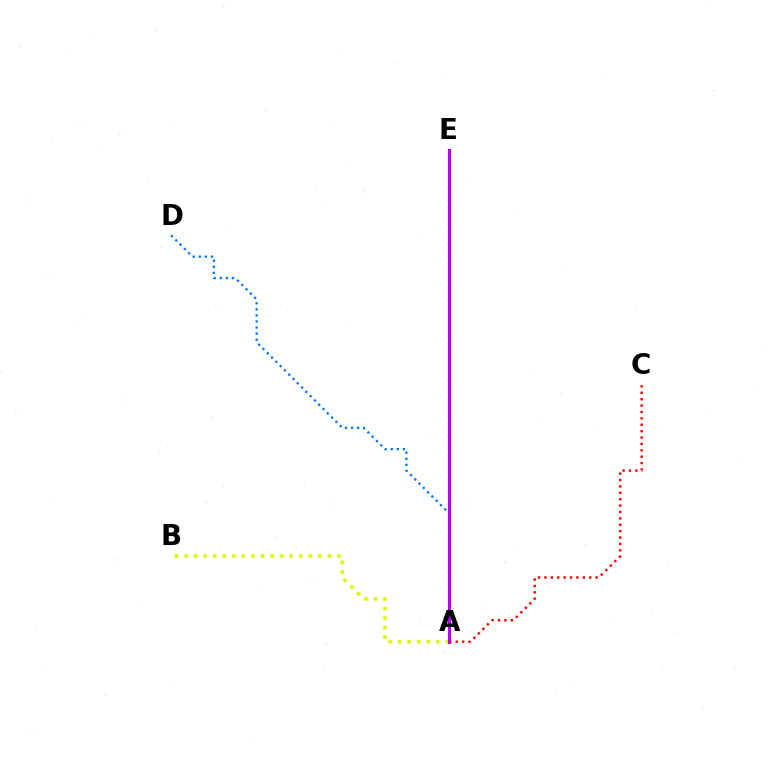{('A', 'C'): [{'color': '#ff0000', 'line_style': 'dotted', 'thickness': 1.74}], ('A', 'D'): [{'color': '#0074ff', 'line_style': 'dotted', 'thickness': 1.65}], ('A', 'E'): [{'color': '#00ff5c', 'line_style': 'dotted', 'thickness': 1.68}, {'color': '#b900ff', 'line_style': 'solid', 'thickness': 2.2}], ('A', 'B'): [{'color': '#d1ff00', 'line_style': 'dotted', 'thickness': 2.6}]}